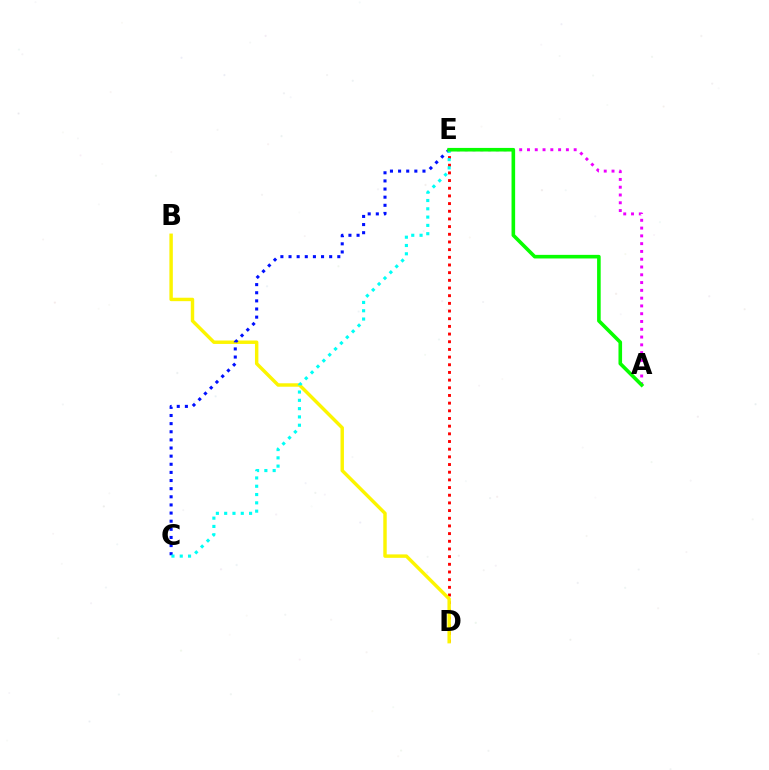{('D', 'E'): [{'color': '#ff0000', 'line_style': 'dotted', 'thickness': 2.09}], ('A', 'E'): [{'color': '#ee00ff', 'line_style': 'dotted', 'thickness': 2.11}, {'color': '#08ff00', 'line_style': 'solid', 'thickness': 2.59}], ('B', 'D'): [{'color': '#fcf500', 'line_style': 'solid', 'thickness': 2.47}], ('C', 'E'): [{'color': '#0010ff', 'line_style': 'dotted', 'thickness': 2.21}, {'color': '#00fff6', 'line_style': 'dotted', 'thickness': 2.25}]}